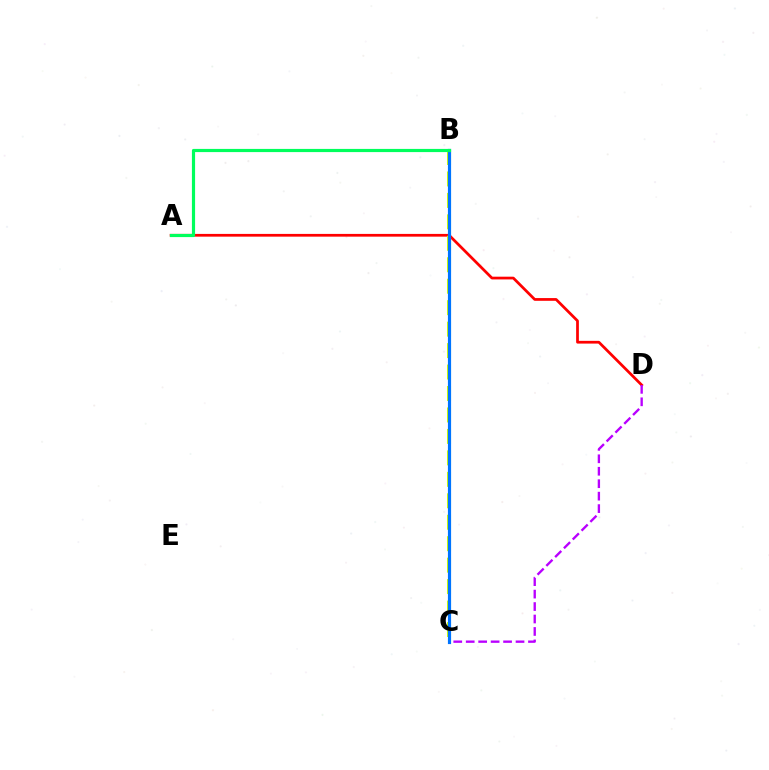{('A', 'D'): [{'color': '#ff0000', 'line_style': 'solid', 'thickness': 1.97}], ('B', 'C'): [{'color': '#d1ff00', 'line_style': 'dashed', 'thickness': 2.91}, {'color': '#0074ff', 'line_style': 'solid', 'thickness': 2.29}], ('C', 'D'): [{'color': '#b900ff', 'line_style': 'dashed', 'thickness': 1.69}], ('A', 'B'): [{'color': '#00ff5c', 'line_style': 'solid', 'thickness': 2.29}]}